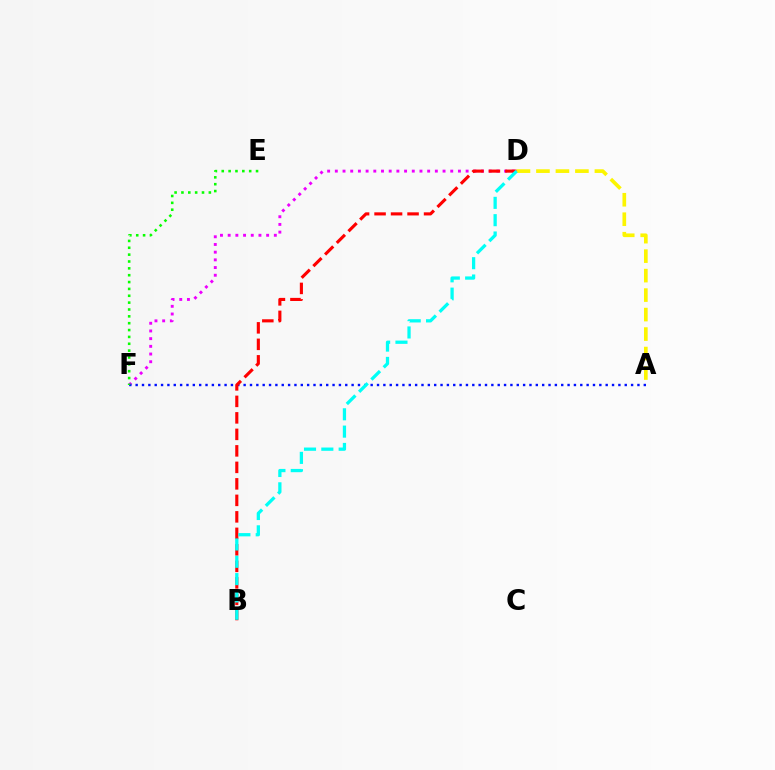{('D', 'F'): [{'color': '#ee00ff', 'line_style': 'dotted', 'thickness': 2.09}], ('A', 'F'): [{'color': '#0010ff', 'line_style': 'dotted', 'thickness': 1.73}], ('B', 'D'): [{'color': '#ff0000', 'line_style': 'dashed', 'thickness': 2.24}, {'color': '#00fff6', 'line_style': 'dashed', 'thickness': 2.35}], ('E', 'F'): [{'color': '#08ff00', 'line_style': 'dotted', 'thickness': 1.86}], ('A', 'D'): [{'color': '#fcf500', 'line_style': 'dashed', 'thickness': 2.65}]}